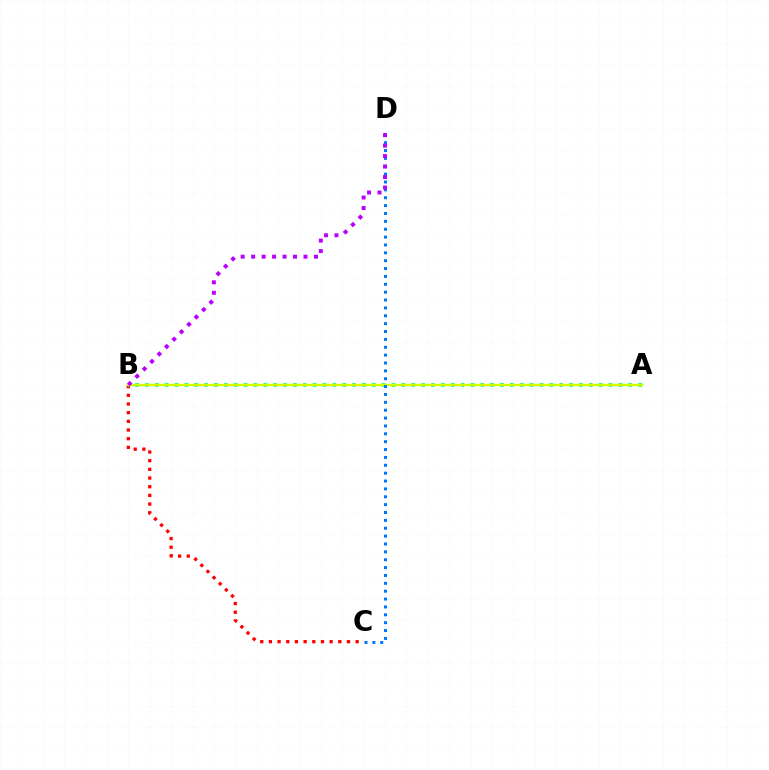{('B', 'C'): [{'color': '#ff0000', 'line_style': 'dotted', 'thickness': 2.36}], ('A', 'B'): [{'color': '#00ff5c', 'line_style': 'dotted', 'thickness': 2.68}, {'color': '#d1ff00', 'line_style': 'solid', 'thickness': 1.64}], ('C', 'D'): [{'color': '#0074ff', 'line_style': 'dotted', 'thickness': 2.14}], ('B', 'D'): [{'color': '#b900ff', 'line_style': 'dotted', 'thickness': 2.85}]}